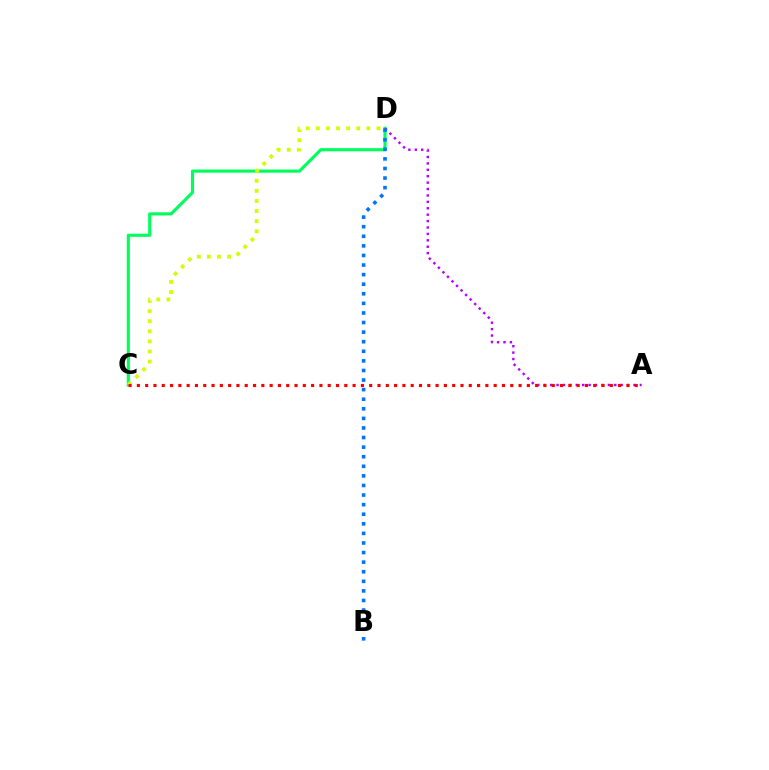{('C', 'D'): [{'color': '#00ff5c', 'line_style': 'solid', 'thickness': 2.27}, {'color': '#d1ff00', 'line_style': 'dotted', 'thickness': 2.75}], ('A', 'D'): [{'color': '#b900ff', 'line_style': 'dotted', 'thickness': 1.74}], ('B', 'D'): [{'color': '#0074ff', 'line_style': 'dotted', 'thickness': 2.6}], ('A', 'C'): [{'color': '#ff0000', 'line_style': 'dotted', 'thickness': 2.25}]}